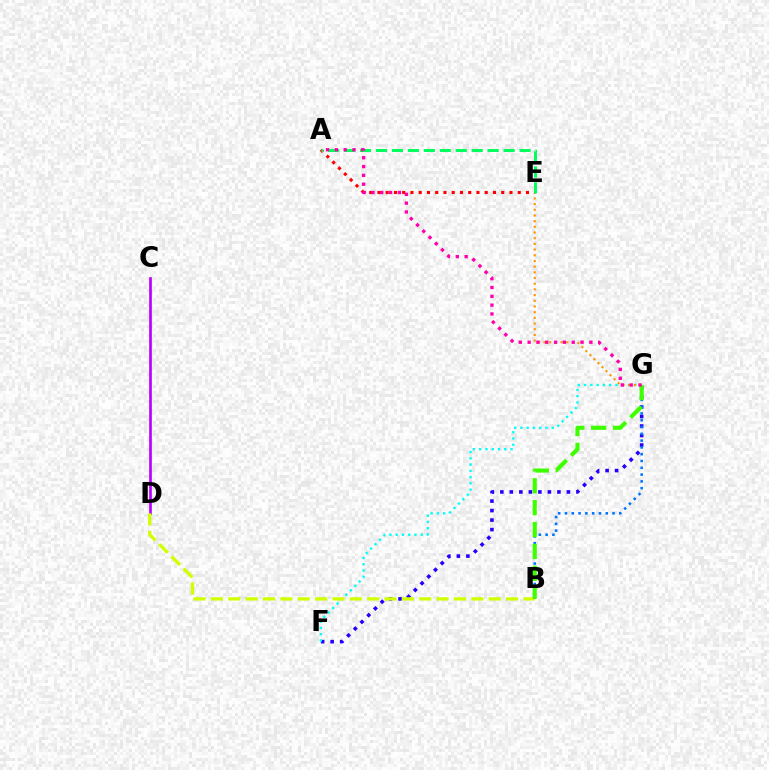{('F', 'G'): [{'color': '#2500ff', 'line_style': 'dotted', 'thickness': 2.58}, {'color': '#00fff6', 'line_style': 'dotted', 'thickness': 1.7}], ('C', 'D'): [{'color': '#b900ff', 'line_style': 'solid', 'thickness': 1.92}], ('A', 'E'): [{'color': '#ff0000', 'line_style': 'dotted', 'thickness': 2.24}, {'color': '#00ff5c', 'line_style': 'dashed', 'thickness': 2.17}], ('B', 'D'): [{'color': '#d1ff00', 'line_style': 'dashed', 'thickness': 2.36}], ('E', 'G'): [{'color': '#ff9400', 'line_style': 'dotted', 'thickness': 1.55}], ('B', 'G'): [{'color': '#0074ff', 'line_style': 'dotted', 'thickness': 1.85}, {'color': '#3dff00', 'line_style': 'dashed', 'thickness': 2.97}], ('A', 'G'): [{'color': '#ff00ac', 'line_style': 'dotted', 'thickness': 2.4}]}